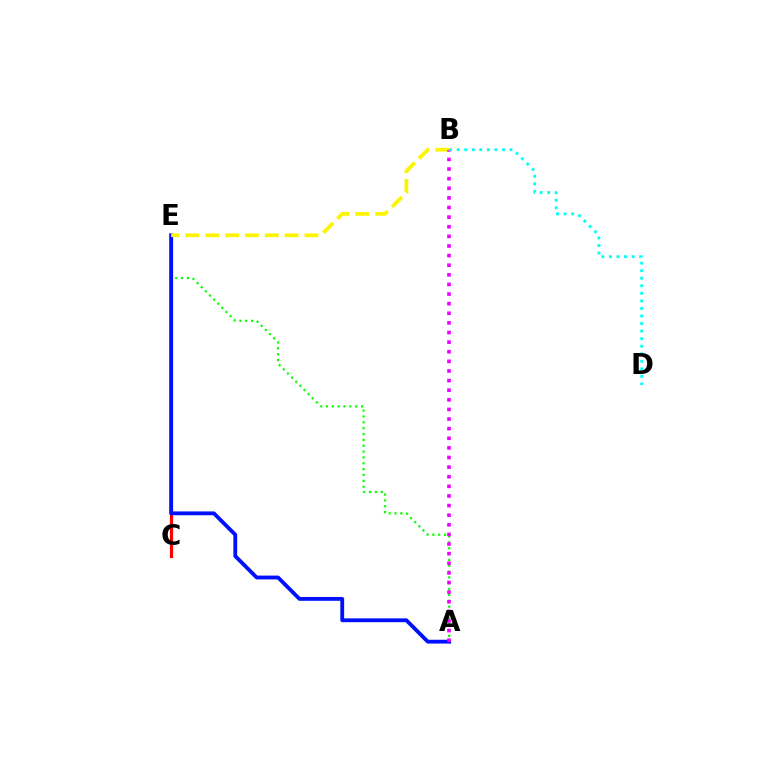{('C', 'E'): [{'color': '#ff0000', 'line_style': 'solid', 'thickness': 2.29}], ('A', 'E'): [{'color': '#08ff00', 'line_style': 'dotted', 'thickness': 1.59}, {'color': '#0010ff', 'line_style': 'solid', 'thickness': 2.75}], ('B', 'E'): [{'color': '#fcf500', 'line_style': 'dashed', 'thickness': 2.7}], ('A', 'B'): [{'color': '#ee00ff', 'line_style': 'dotted', 'thickness': 2.61}], ('B', 'D'): [{'color': '#00fff6', 'line_style': 'dotted', 'thickness': 2.05}]}